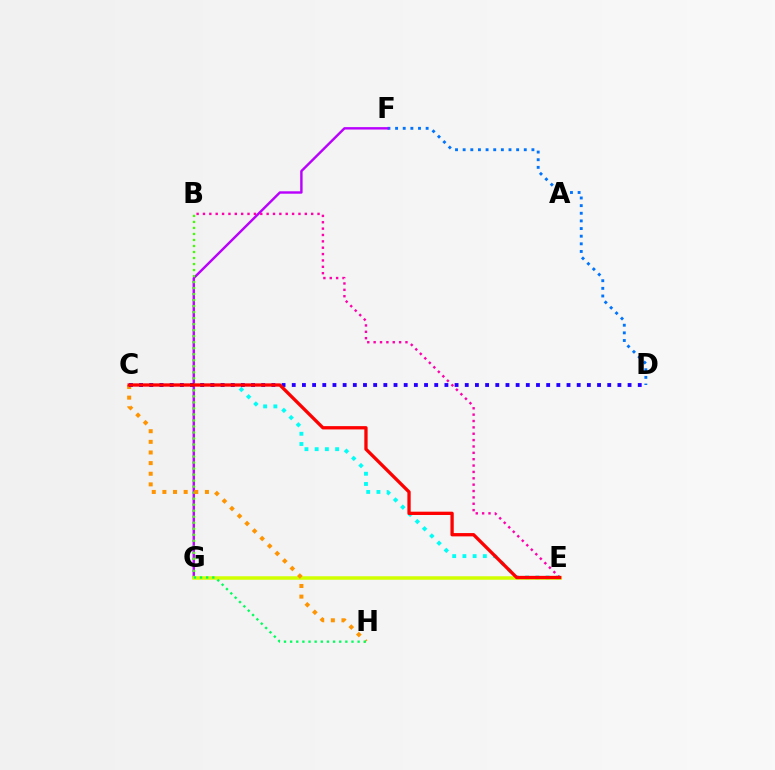{('D', 'F'): [{'color': '#0074ff', 'line_style': 'dotted', 'thickness': 2.08}], ('C', 'E'): [{'color': '#00fff6', 'line_style': 'dotted', 'thickness': 2.78}, {'color': '#ff0000', 'line_style': 'solid', 'thickness': 2.38}], ('F', 'G'): [{'color': '#b900ff', 'line_style': 'solid', 'thickness': 1.74}], ('B', 'G'): [{'color': '#3dff00', 'line_style': 'dotted', 'thickness': 1.63}], ('E', 'G'): [{'color': '#d1ff00', 'line_style': 'solid', 'thickness': 2.52}], ('C', 'H'): [{'color': '#ff9400', 'line_style': 'dotted', 'thickness': 2.89}], ('B', 'E'): [{'color': '#ff00ac', 'line_style': 'dotted', 'thickness': 1.73}], ('C', 'D'): [{'color': '#2500ff', 'line_style': 'dotted', 'thickness': 2.76}], ('G', 'H'): [{'color': '#00ff5c', 'line_style': 'dotted', 'thickness': 1.67}]}